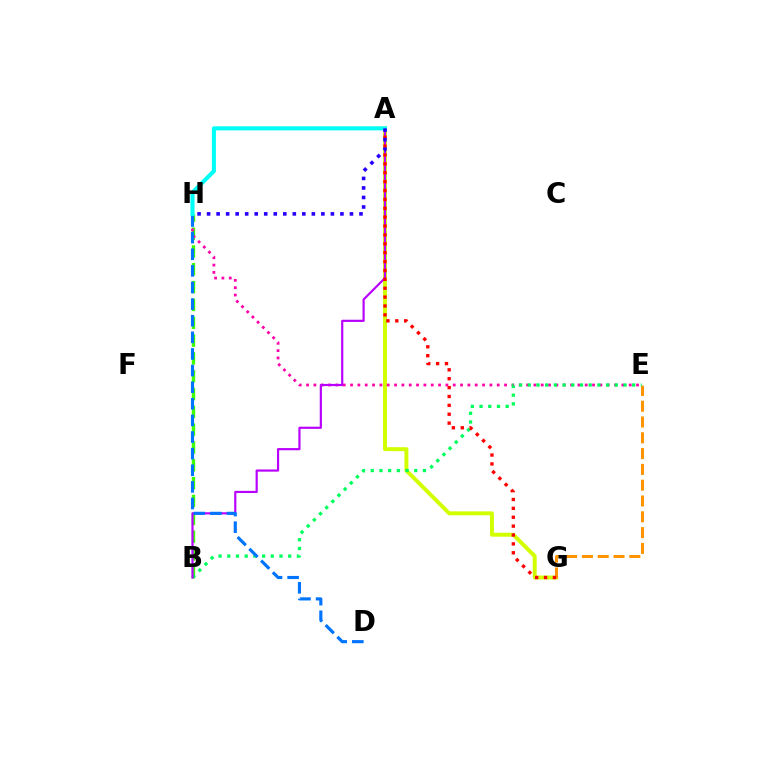{('B', 'H'): [{'color': '#3dff00', 'line_style': 'dashed', 'thickness': 2.42}], ('A', 'G'): [{'color': '#d1ff00', 'line_style': 'solid', 'thickness': 2.84}, {'color': '#ff0000', 'line_style': 'dotted', 'thickness': 2.41}], ('E', 'H'): [{'color': '#ff00ac', 'line_style': 'dotted', 'thickness': 1.99}], ('E', 'G'): [{'color': '#ff9400', 'line_style': 'dashed', 'thickness': 2.15}], ('B', 'E'): [{'color': '#00ff5c', 'line_style': 'dotted', 'thickness': 2.36}], ('A', 'B'): [{'color': '#b900ff', 'line_style': 'solid', 'thickness': 1.57}], ('D', 'H'): [{'color': '#0074ff', 'line_style': 'dashed', 'thickness': 2.26}], ('A', 'H'): [{'color': '#00fff6', 'line_style': 'solid', 'thickness': 2.94}, {'color': '#2500ff', 'line_style': 'dotted', 'thickness': 2.59}]}